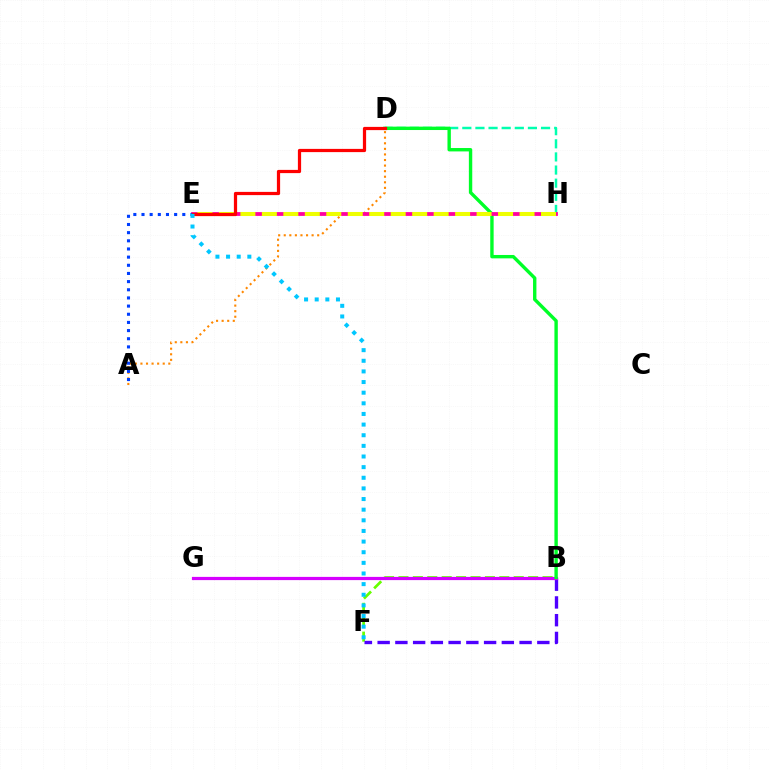{('A', 'D'): [{'color': '#ff8800', 'line_style': 'dotted', 'thickness': 1.51}], ('B', 'F'): [{'color': '#66ff00', 'line_style': 'dashed', 'thickness': 1.96}, {'color': '#4f00ff', 'line_style': 'dashed', 'thickness': 2.41}], ('D', 'H'): [{'color': '#00ffaf', 'line_style': 'dashed', 'thickness': 1.78}], ('B', 'G'): [{'color': '#d600ff', 'line_style': 'solid', 'thickness': 2.31}], ('B', 'D'): [{'color': '#00ff27', 'line_style': 'solid', 'thickness': 2.44}], ('E', 'H'): [{'color': '#ff00a0', 'line_style': 'solid', 'thickness': 2.73}, {'color': '#eeff00', 'line_style': 'dashed', 'thickness': 2.92}], ('A', 'E'): [{'color': '#003fff', 'line_style': 'dotted', 'thickness': 2.22}], ('D', 'E'): [{'color': '#ff0000', 'line_style': 'solid', 'thickness': 2.33}], ('E', 'F'): [{'color': '#00c7ff', 'line_style': 'dotted', 'thickness': 2.89}]}